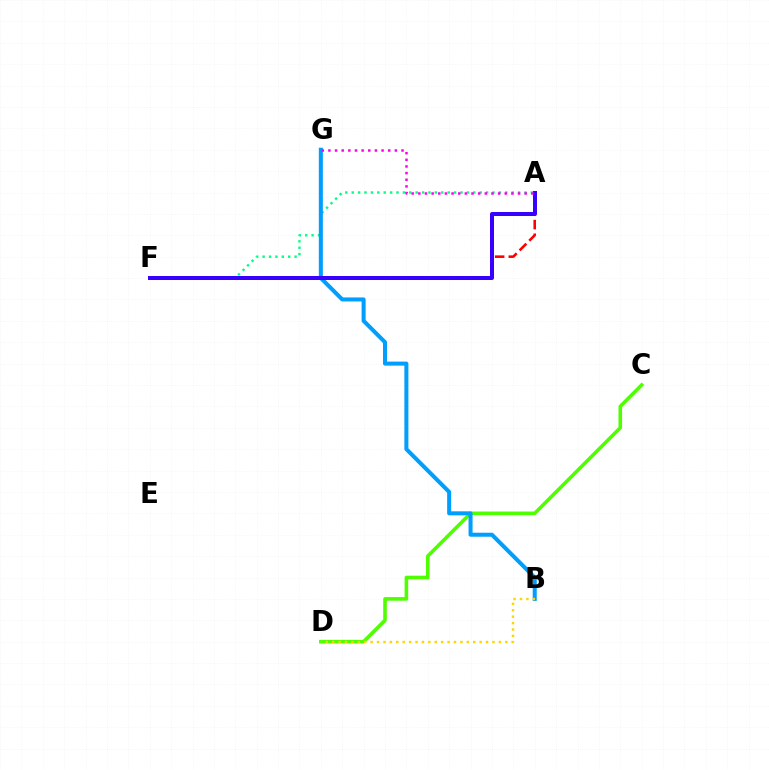{('A', 'F'): [{'color': '#00ff86', 'line_style': 'dotted', 'thickness': 1.74}, {'color': '#ff0000', 'line_style': 'dashed', 'thickness': 1.86}, {'color': '#3700ff', 'line_style': 'solid', 'thickness': 2.88}], ('C', 'D'): [{'color': '#4fff00', 'line_style': 'solid', 'thickness': 2.59}], ('B', 'G'): [{'color': '#009eff', 'line_style': 'solid', 'thickness': 2.9}], ('B', 'D'): [{'color': '#ffd500', 'line_style': 'dotted', 'thickness': 1.74}], ('A', 'G'): [{'color': '#ff00ed', 'line_style': 'dotted', 'thickness': 1.81}]}